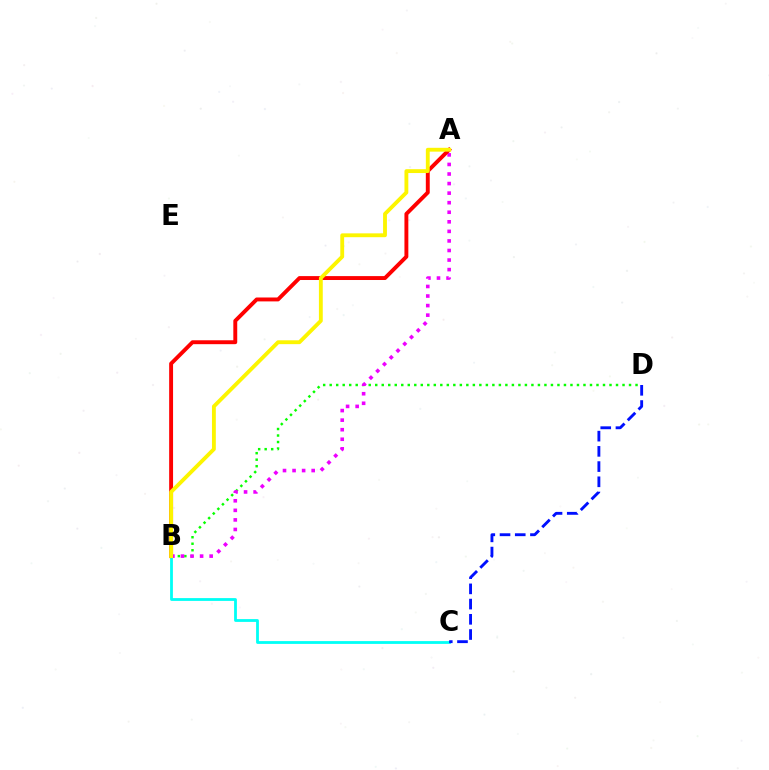{('B', 'D'): [{'color': '#08ff00', 'line_style': 'dotted', 'thickness': 1.77}], ('B', 'C'): [{'color': '#00fff6', 'line_style': 'solid', 'thickness': 2.01}], ('C', 'D'): [{'color': '#0010ff', 'line_style': 'dashed', 'thickness': 2.07}], ('A', 'B'): [{'color': '#ee00ff', 'line_style': 'dotted', 'thickness': 2.6}, {'color': '#ff0000', 'line_style': 'solid', 'thickness': 2.81}, {'color': '#fcf500', 'line_style': 'solid', 'thickness': 2.77}]}